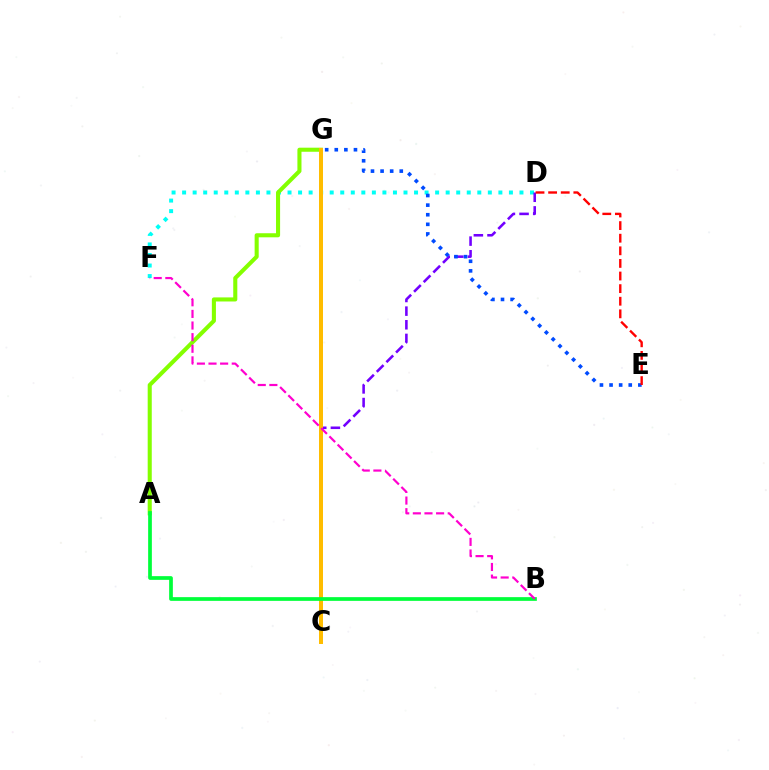{('D', 'F'): [{'color': '#00fff6', 'line_style': 'dotted', 'thickness': 2.86}], ('C', 'D'): [{'color': '#7200ff', 'line_style': 'dashed', 'thickness': 1.85}], ('E', 'G'): [{'color': '#004bff', 'line_style': 'dotted', 'thickness': 2.61}], ('D', 'E'): [{'color': '#ff0000', 'line_style': 'dashed', 'thickness': 1.71}], ('A', 'G'): [{'color': '#84ff00', 'line_style': 'solid', 'thickness': 2.93}], ('C', 'G'): [{'color': '#ffbd00', 'line_style': 'solid', 'thickness': 2.88}], ('A', 'B'): [{'color': '#00ff39', 'line_style': 'solid', 'thickness': 2.67}], ('B', 'F'): [{'color': '#ff00cf', 'line_style': 'dashed', 'thickness': 1.58}]}